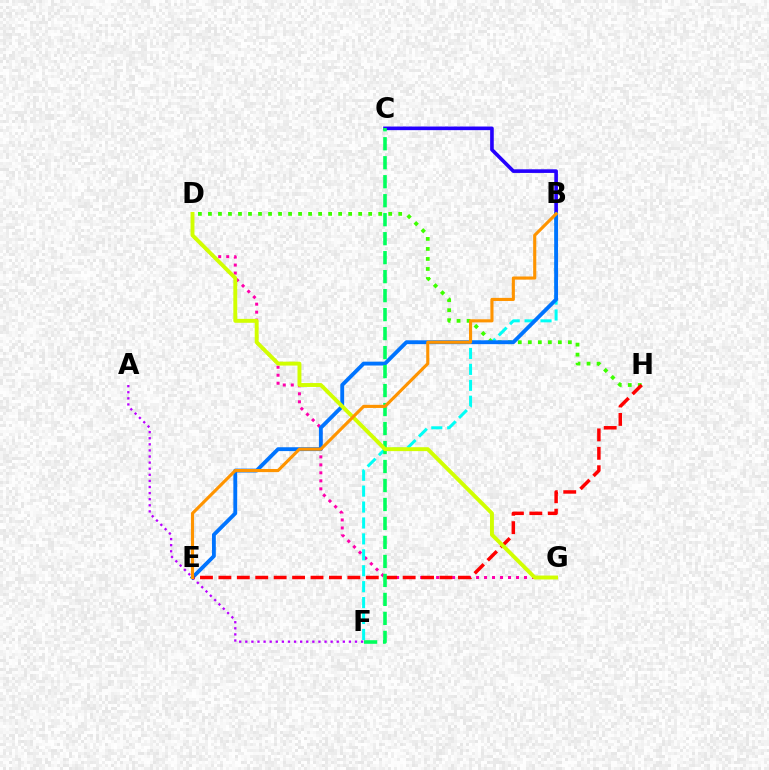{('A', 'F'): [{'color': '#b900ff', 'line_style': 'dotted', 'thickness': 1.66}], ('D', 'G'): [{'color': '#ff00ac', 'line_style': 'dotted', 'thickness': 2.17}, {'color': '#d1ff00', 'line_style': 'solid', 'thickness': 2.81}], ('B', 'F'): [{'color': '#00fff6', 'line_style': 'dashed', 'thickness': 2.16}], ('D', 'H'): [{'color': '#3dff00', 'line_style': 'dotted', 'thickness': 2.72}], ('B', 'C'): [{'color': '#2500ff', 'line_style': 'solid', 'thickness': 2.61}], ('B', 'E'): [{'color': '#0074ff', 'line_style': 'solid', 'thickness': 2.77}, {'color': '#ff9400', 'line_style': 'solid', 'thickness': 2.24}], ('E', 'H'): [{'color': '#ff0000', 'line_style': 'dashed', 'thickness': 2.5}], ('C', 'F'): [{'color': '#00ff5c', 'line_style': 'dashed', 'thickness': 2.58}]}